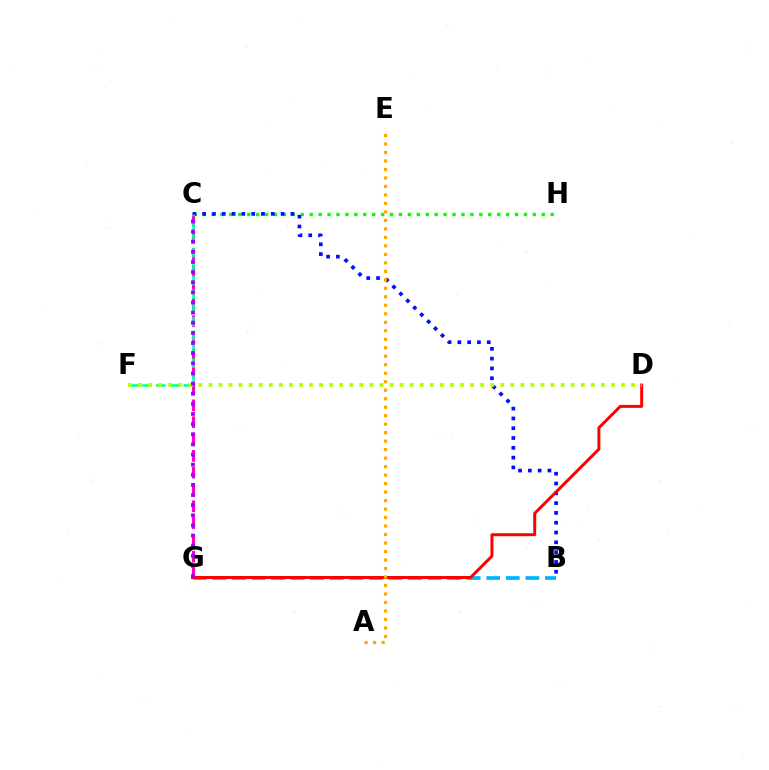{('C', 'H'): [{'color': '#08ff00', 'line_style': 'dotted', 'thickness': 2.43}], ('C', 'G'): [{'color': '#ff00bd', 'line_style': 'dashed', 'thickness': 2.28}, {'color': '#9b00ff', 'line_style': 'dotted', 'thickness': 2.75}], ('B', 'C'): [{'color': '#0010ff', 'line_style': 'dotted', 'thickness': 2.66}], ('B', 'G'): [{'color': '#00b5ff', 'line_style': 'dashed', 'thickness': 2.66}], ('D', 'G'): [{'color': '#ff0000', 'line_style': 'solid', 'thickness': 2.14}], ('A', 'E'): [{'color': '#ffa500', 'line_style': 'dotted', 'thickness': 2.31}], ('C', 'F'): [{'color': '#00ff9d', 'line_style': 'dashed', 'thickness': 1.87}], ('D', 'F'): [{'color': '#b3ff00', 'line_style': 'dotted', 'thickness': 2.73}]}